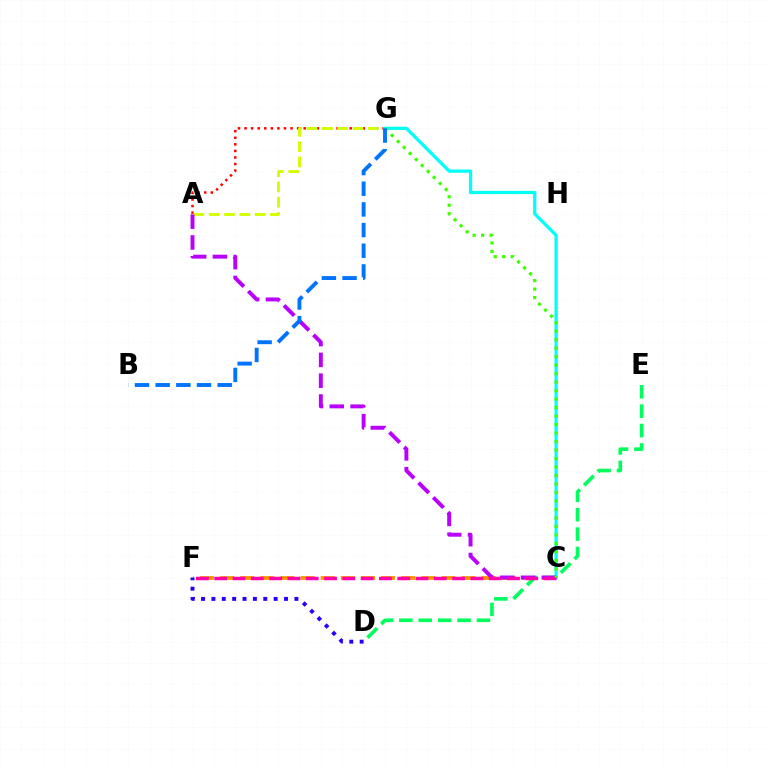{('D', 'E'): [{'color': '#00ff5c', 'line_style': 'dashed', 'thickness': 2.63}], ('C', 'F'): [{'color': '#ff9400', 'line_style': 'dashed', 'thickness': 2.73}, {'color': '#ff00ac', 'line_style': 'dashed', 'thickness': 2.49}], ('D', 'F'): [{'color': '#2500ff', 'line_style': 'dotted', 'thickness': 2.82}], ('A', 'G'): [{'color': '#ff0000', 'line_style': 'dotted', 'thickness': 1.79}, {'color': '#d1ff00', 'line_style': 'dashed', 'thickness': 2.08}], ('C', 'G'): [{'color': '#00fff6', 'line_style': 'solid', 'thickness': 2.33}, {'color': '#3dff00', 'line_style': 'dotted', 'thickness': 2.31}], ('A', 'C'): [{'color': '#b900ff', 'line_style': 'dashed', 'thickness': 2.83}], ('B', 'G'): [{'color': '#0074ff', 'line_style': 'dashed', 'thickness': 2.81}]}